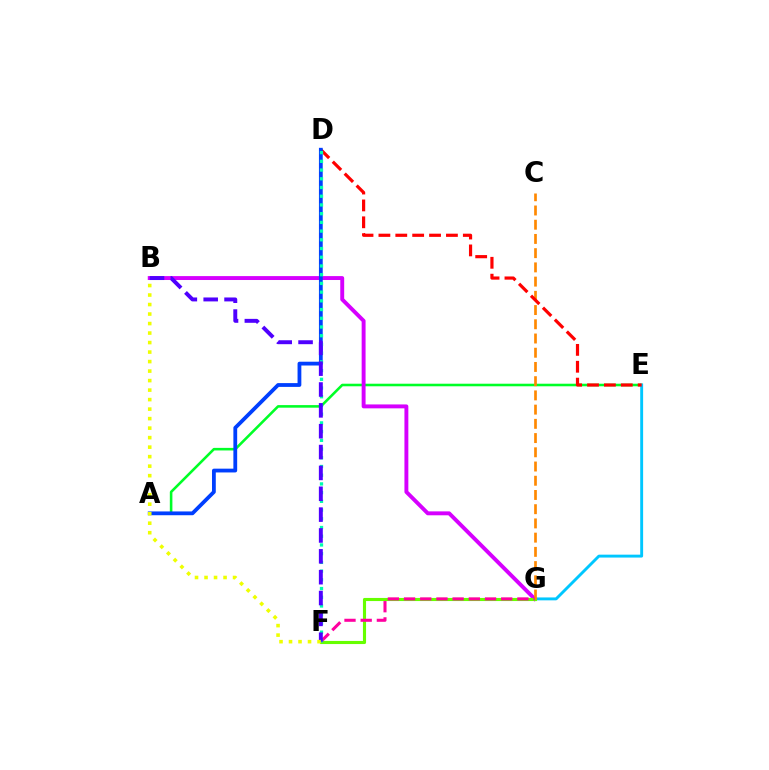{('A', 'E'): [{'color': '#00ff27', 'line_style': 'solid', 'thickness': 1.85}], ('E', 'G'): [{'color': '#00c7ff', 'line_style': 'solid', 'thickness': 2.09}], ('B', 'G'): [{'color': '#d600ff', 'line_style': 'solid', 'thickness': 2.82}], ('F', 'G'): [{'color': '#66ff00', 'line_style': 'solid', 'thickness': 2.24}, {'color': '#ff00a0', 'line_style': 'dashed', 'thickness': 2.2}], ('C', 'G'): [{'color': '#ff8800', 'line_style': 'dashed', 'thickness': 1.93}], ('D', 'E'): [{'color': '#ff0000', 'line_style': 'dashed', 'thickness': 2.29}], ('A', 'D'): [{'color': '#003fff', 'line_style': 'solid', 'thickness': 2.73}], ('D', 'F'): [{'color': '#00ffaf', 'line_style': 'dotted', 'thickness': 2.37}], ('B', 'F'): [{'color': '#4f00ff', 'line_style': 'dashed', 'thickness': 2.83}, {'color': '#eeff00', 'line_style': 'dotted', 'thickness': 2.58}]}